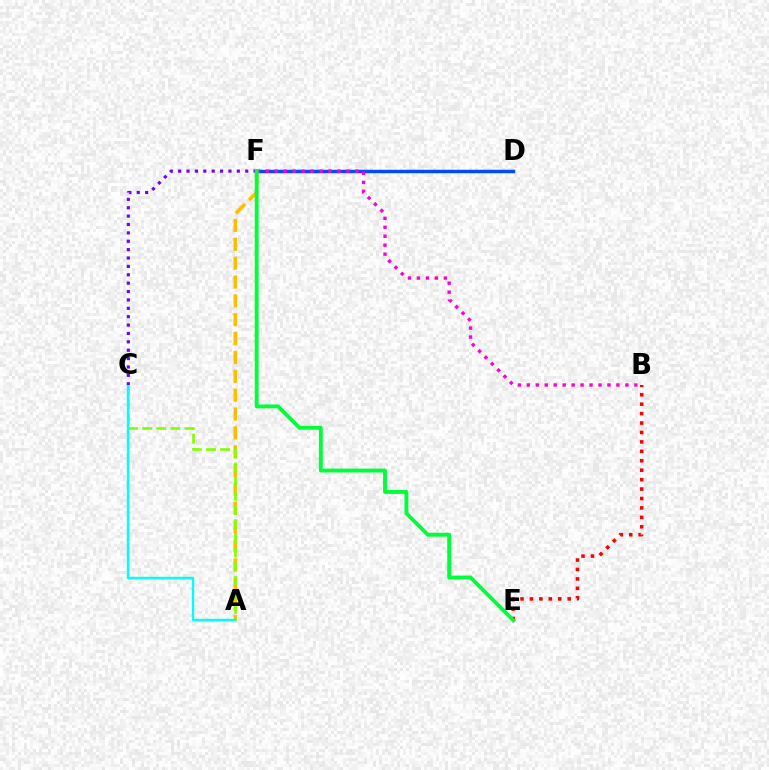{('D', 'F'): [{'color': '#004bff', 'line_style': 'solid', 'thickness': 2.49}], ('A', 'F'): [{'color': '#ffbd00', 'line_style': 'dashed', 'thickness': 2.56}], ('B', 'E'): [{'color': '#ff0000', 'line_style': 'dotted', 'thickness': 2.56}], ('A', 'C'): [{'color': '#84ff00', 'line_style': 'dashed', 'thickness': 1.92}, {'color': '#00fff6', 'line_style': 'solid', 'thickness': 1.73}], ('B', 'F'): [{'color': '#ff00cf', 'line_style': 'dotted', 'thickness': 2.43}], ('C', 'F'): [{'color': '#7200ff', 'line_style': 'dotted', 'thickness': 2.28}], ('E', 'F'): [{'color': '#00ff39', 'line_style': 'solid', 'thickness': 2.79}]}